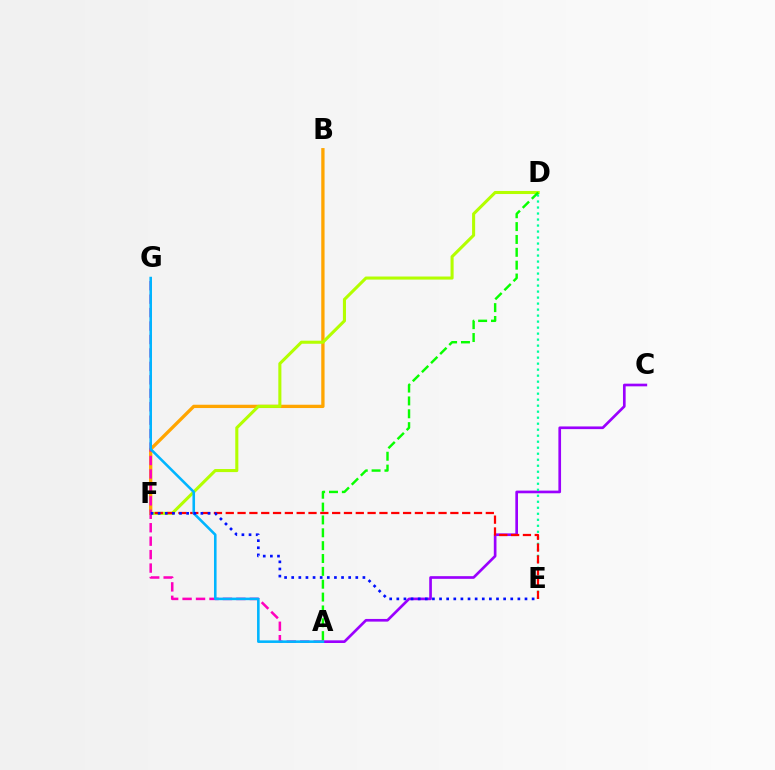{('B', 'F'): [{'color': '#ffa500', 'line_style': 'solid', 'thickness': 2.38}], ('D', 'F'): [{'color': '#b3ff00', 'line_style': 'solid', 'thickness': 2.21}], ('A', 'C'): [{'color': '#9b00ff', 'line_style': 'solid', 'thickness': 1.92}], ('A', 'G'): [{'color': '#ff00bd', 'line_style': 'dashed', 'thickness': 1.83}, {'color': '#00b5ff', 'line_style': 'solid', 'thickness': 1.86}], ('D', 'E'): [{'color': '#00ff9d', 'line_style': 'dotted', 'thickness': 1.63}], ('A', 'D'): [{'color': '#08ff00', 'line_style': 'dashed', 'thickness': 1.75}], ('E', 'F'): [{'color': '#ff0000', 'line_style': 'dashed', 'thickness': 1.61}, {'color': '#0010ff', 'line_style': 'dotted', 'thickness': 1.93}]}